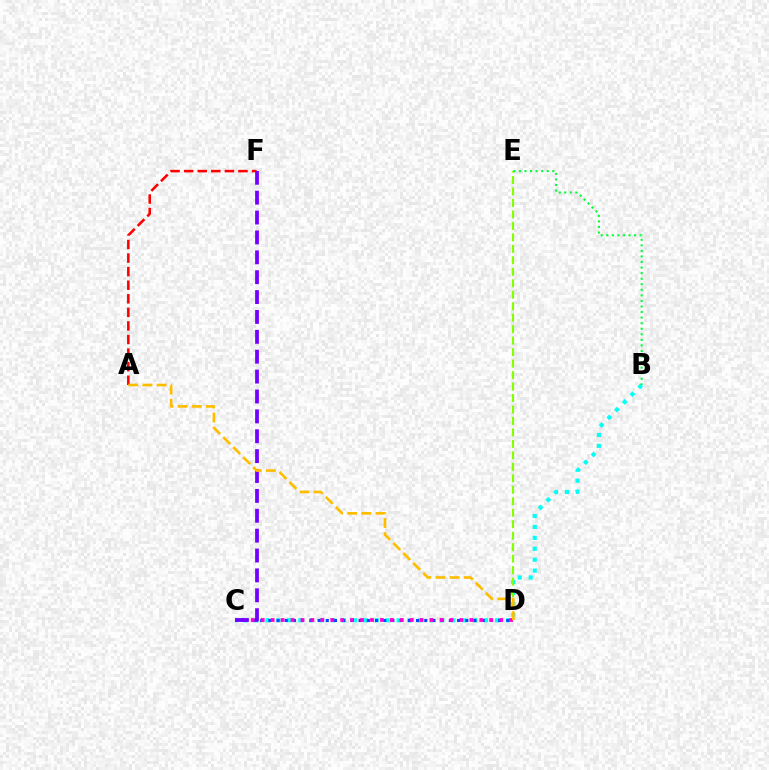{('B', 'C'): [{'color': '#00fff6', 'line_style': 'dotted', 'thickness': 2.97}], ('D', 'E'): [{'color': '#84ff00', 'line_style': 'dashed', 'thickness': 1.56}], ('C', 'D'): [{'color': '#004bff', 'line_style': 'dotted', 'thickness': 2.23}, {'color': '#ff00cf', 'line_style': 'dotted', 'thickness': 2.7}], ('A', 'F'): [{'color': '#ff0000', 'line_style': 'dashed', 'thickness': 1.84}], ('B', 'E'): [{'color': '#00ff39', 'line_style': 'dotted', 'thickness': 1.51}], ('C', 'F'): [{'color': '#7200ff', 'line_style': 'dashed', 'thickness': 2.7}], ('A', 'D'): [{'color': '#ffbd00', 'line_style': 'dashed', 'thickness': 1.92}]}